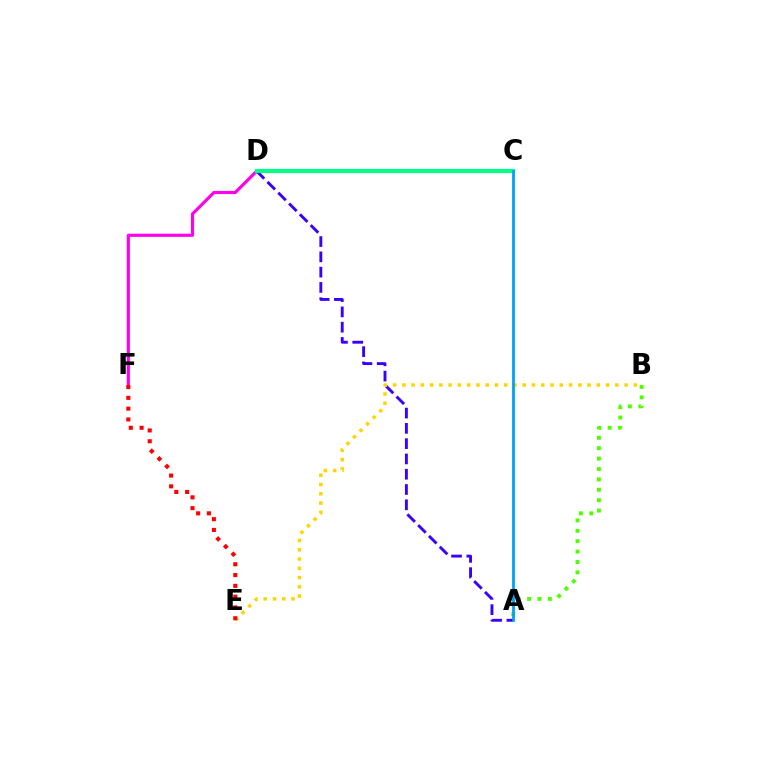{('D', 'F'): [{'color': '#ff00ed', 'line_style': 'solid', 'thickness': 2.27}], ('A', 'D'): [{'color': '#3700ff', 'line_style': 'dashed', 'thickness': 2.08}], ('A', 'B'): [{'color': '#4fff00', 'line_style': 'dotted', 'thickness': 2.83}], ('B', 'E'): [{'color': '#ffd500', 'line_style': 'dotted', 'thickness': 2.52}], ('E', 'F'): [{'color': '#ff0000', 'line_style': 'dotted', 'thickness': 2.93}], ('C', 'D'): [{'color': '#00ff86', 'line_style': 'solid', 'thickness': 3.0}], ('A', 'C'): [{'color': '#009eff', 'line_style': 'solid', 'thickness': 2.0}]}